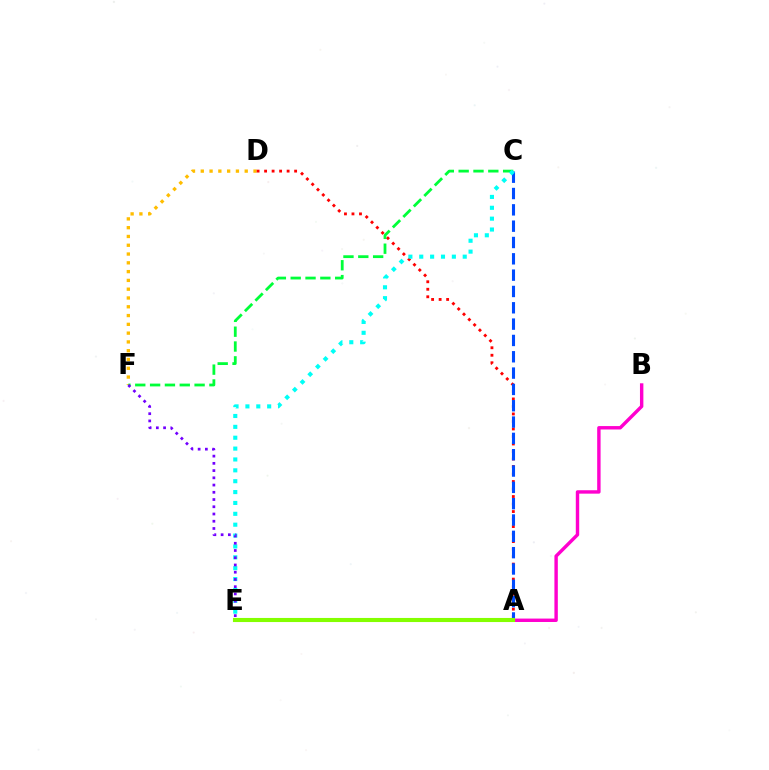{('D', 'F'): [{'color': '#ffbd00', 'line_style': 'dotted', 'thickness': 2.39}], ('A', 'D'): [{'color': '#ff0000', 'line_style': 'dotted', 'thickness': 2.04}], ('C', 'F'): [{'color': '#00ff39', 'line_style': 'dashed', 'thickness': 2.01}], ('A', 'C'): [{'color': '#004bff', 'line_style': 'dashed', 'thickness': 2.22}], ('A', 'B'): [{'color': '#ff00cf', 'line_style': 'solid', 'thickness': 2.46}], ('C', 'E'): [{'color': '#00fff6', 'line_style': 'dotted', 'thickness': 2.95}], ('E', 'F'): [{'color': '#7200ff', 'line_style': 'dotted', 'thickness': 1.97}], ('A', 'E'): [{'color': '#84ff00', 'line_style': 'solid', 'thickness': 2.95}]}